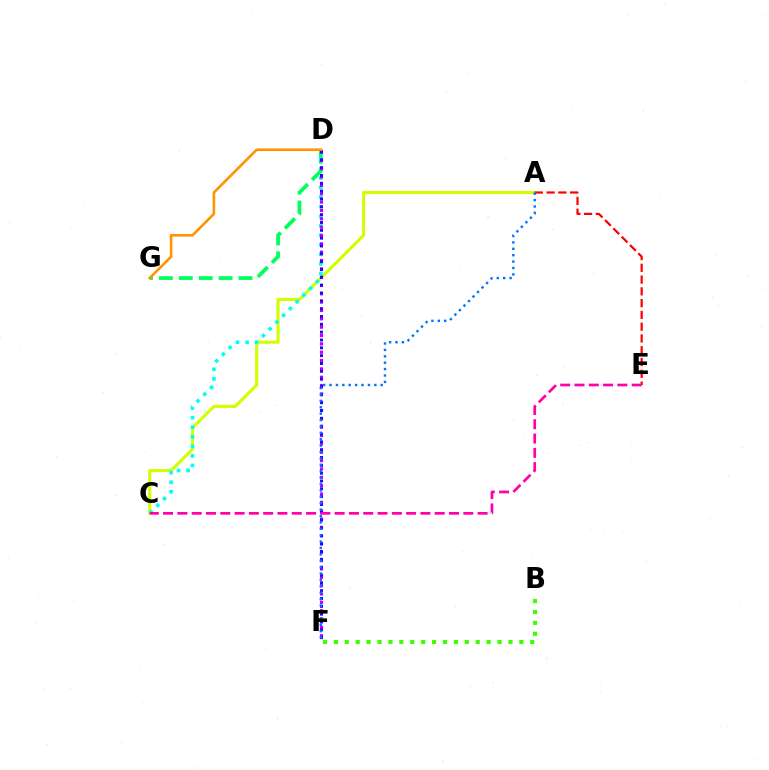{('A', 'C'): [{'color': '#d1ff00', 'line_style': 'solid', 'thickness': 2.24}], ('D', 'G'): [{'color': '#00ff5c', 'line_style': 'dashed', 'thickness': 2.7}, {'color': '#ff9400', 'line_style': 'solid', 'thickness': 1.89}], ('B', 'F'): [{'color': '#3dff00', 'line_style': 'dotted', 'thickness': 2.96}], ('C', 'D'): [{'color': '#00fff6', 'line_style': 'dotted', 'thickness': 2.59}], ('D', 'F'): [{'color': '#b900ff', 'line_style': 'dotted', 'thickness': 2.27}, {'color': '#2500ff', 'line_style': 'dotted', 'thickness': 2.13}], ('A', 'E'): [{'color': '#ff0000', 'line_style': 'dashed', 'thickness': 1.6}], ('C', 'E'): [{'color': '#ff00ac', 'line_style': 'dashed', 'thickness': 1.94}], ('A', 'F'): [{'color': '#0074ff', 'line_style': 'dotted', 'thickness': 1.74}]}